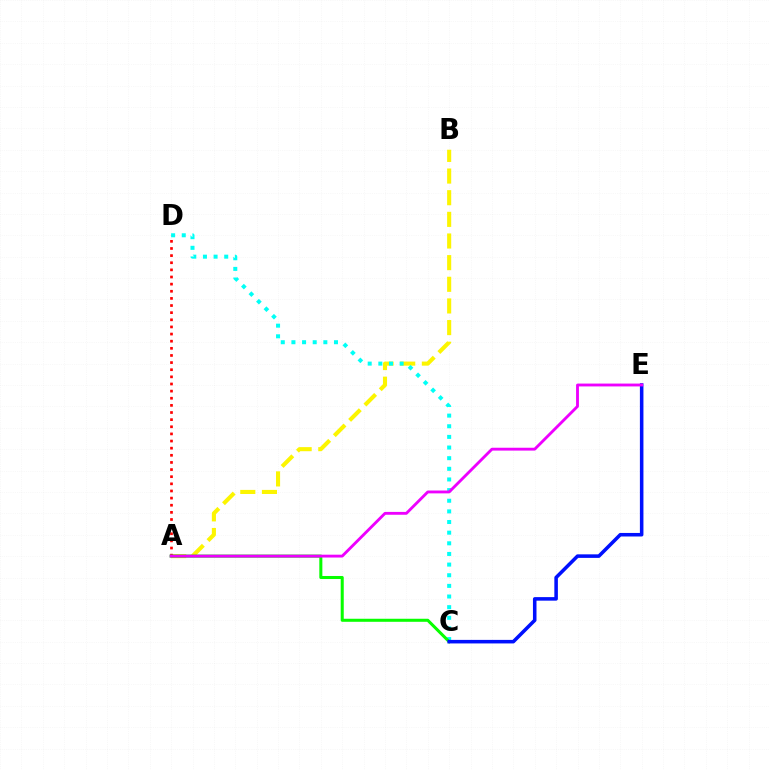{('A', 'B'): [{'color': '#fcf500', 'line_style': 'dashed', 'thickness': 2.94}], ('C', 'D'): [{'color': '#00fff6', 'line_style': 'dotted', 'thickness': 2.89}], ('A', 'D'): [{'color': '#ff0000', 'line_style': 'dotted', 'thickness': 1.94}], ('A', 'C'): [{'color': '#08ff00', 'line_style': 'solid', 'thickness': 2.19}], ('C', 'E'): [{'color': '#0010ff', 'line_style': 'solid', 'thickness': 2.55}], ('A', 'E'): [{'color': '#ee00ff', 'line_style': 'solid', 'thickness': 2.05}]}